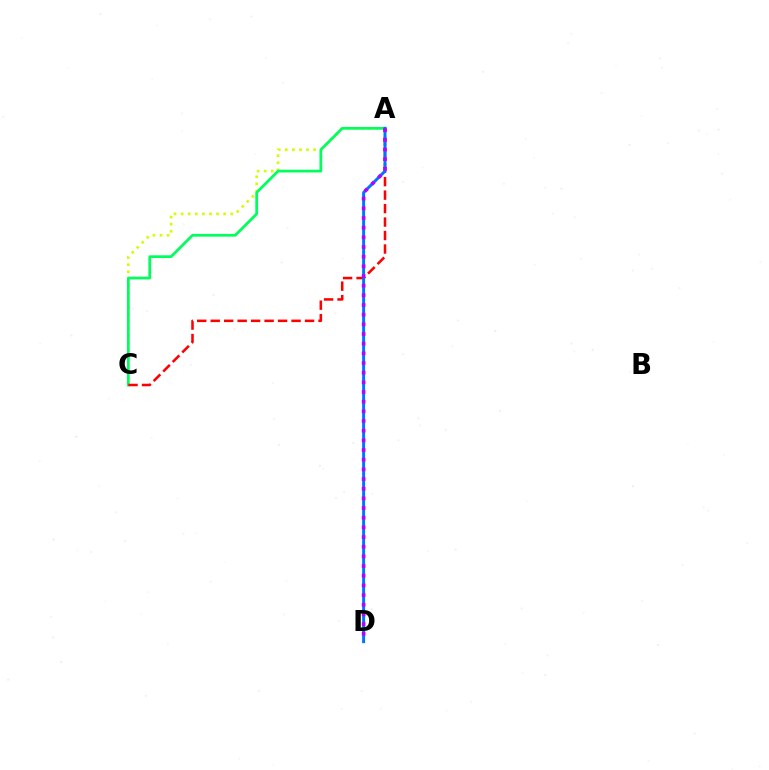{('A', 'C'): [{'color': '#d1ff00', 'line_style': 'dotted', 'thickness': 1.92}, {'color': '#00ff5c', 'line_style': 'solid', 'thickness': 1.98}, {'color': '#ff0000', 'line_style': 'dashed', 'thickness': 1.83}], ('A', 'D'): [{'color': '#0074ff', 'line_style': 'solid', 'thickness': 2.13}, {'color': '#b900ff', 'line_style': 'dotted', 'thickness': 2.63}]}